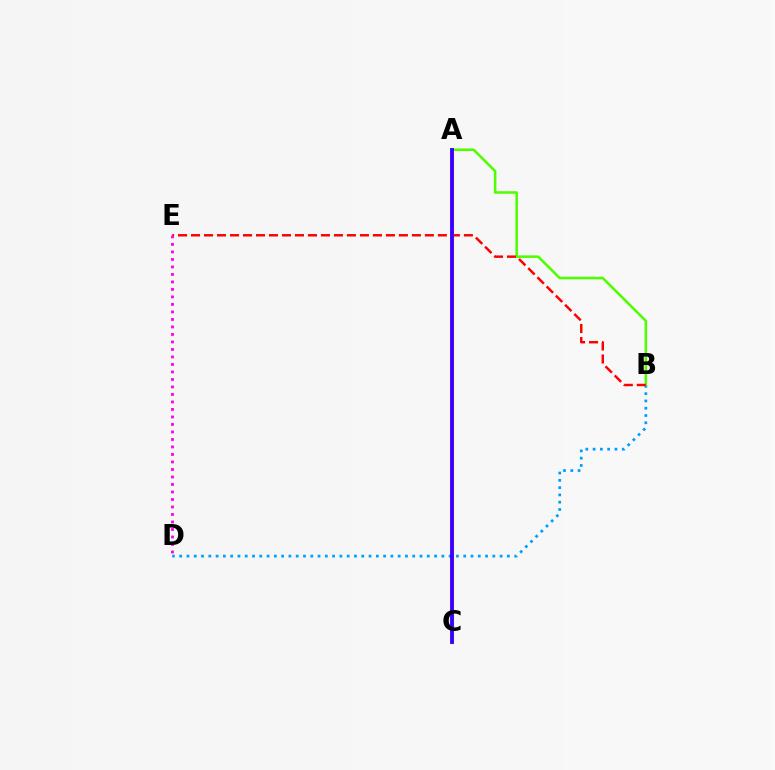{('A', 'C'): [{'color': '#00ff86', 'line_style': 'dotted', 'thickness': 2.05}, {'color': '#ffd500', 'line_style': 'solid', 'thickness': 2.3}, {'color': '#3700ff', 'line_style': 'solid', 'thickness': 2.77}], ('B', 'D'): [{'color': '#009eff', 'line_style': 'dotted', 'thickness': 1.98}], ('A', 'B'): [{'color': '#4fff00', 'line_style': 'solid', 'thickness': 1.84}], ('B', 'E'): [{'color': '#ff0000', 'line_style': 'dashed', 'thickness': 1.76}], ('D', 'E'): [{'color': '#ff00ed', 'line_style': 'dotted', 'thickness': 2.04}]}